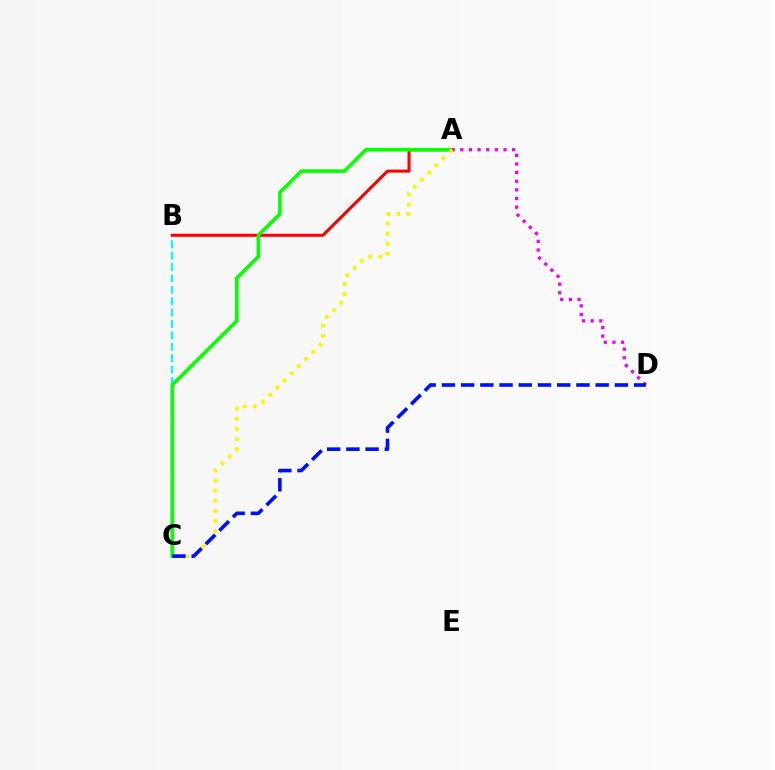{('B', 'C'): [{'color': '#00fff6', 'line_style': 'dashed', 'thickness': 1.55}], ('A', 'B'): [{'color': '#ff0000', 'line_style': 'solid', 'thickness': 2.2}], ('A', 'C'): [{'color': '#08ff00', 'line_style': 'solid', 'thickness': 2.57}, {'color': '#fcf500', 'line_style': 'dotted', 'thickness': 2.75}], ('A', 'D'): [{'color': '#ee00ff', 'line_style': 'dotted', 'thickness': 2.35}], ('C', 'D'): [{'color': '#0010ff', 'line_style': 'dashed', 'thickness': 2.61}]}